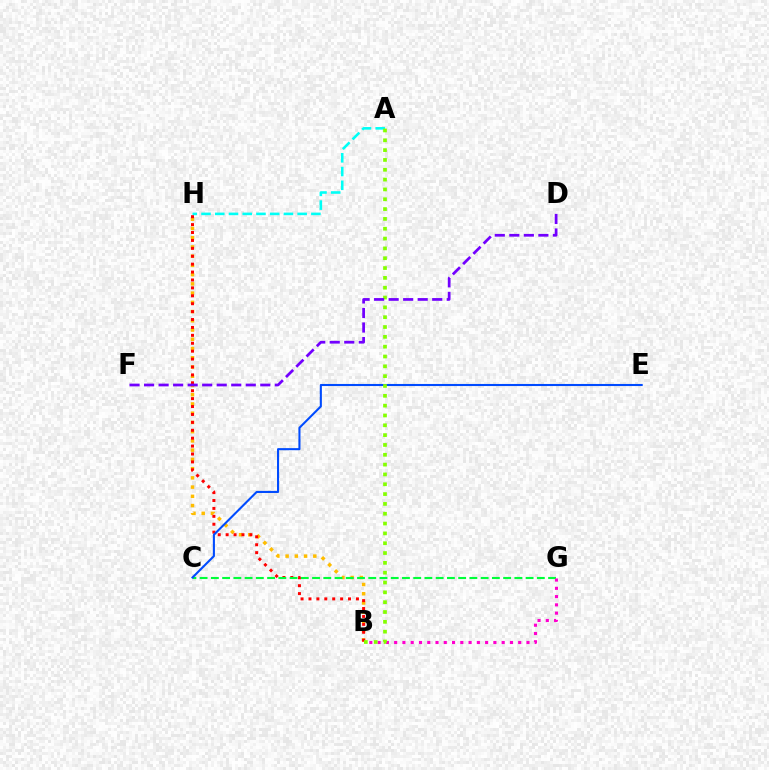{('B', 'H'): [{'color': '#ffbd00', 'line_style': 'dotted', 'thickness': 2.51}, {'color': '#ff0000', 'line_style': 'dotted', 'thickness': 2.15}], ('A', 'H'): [{'color': '#00fff6', 'line_style': 'dashed', 'thickness': 1.87}], ('C', 'G'): [{'color': '#00ff39', 'line_style': 'dashed', 'thickness': 1.53}], ('C', 'E'): [{'color': '#004bff', 'line_style': 'solid', 'thickness': 1.5}], ('B', 'G'): [{'color': '#ff00cf', 'line_style': 'dotted', 'thickness': 2.25}], ('A', 'B'): [{'color': '#84ff00', 'line_style': 'dotted', 'thickness': 2.67}], ('D', 'F'): [{'color': '#7200ff', 'line_style': 'dashed', 'thickness': 1.97}]}